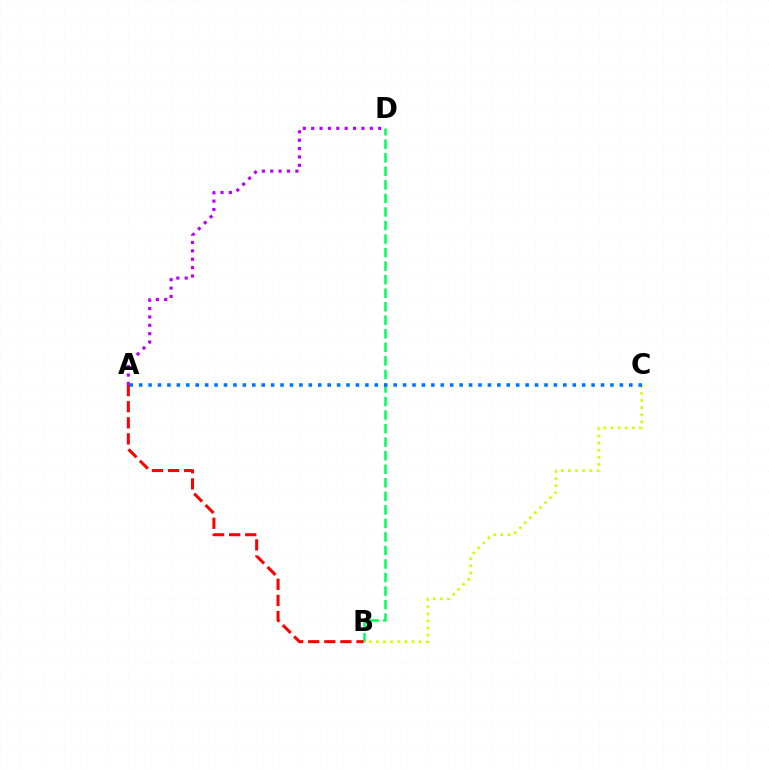{('B', 'D'): [{'color': '#00ff5c', 'line_style': 'dashed', 'thickness': 1.84}], ('A', 'D'): [{'color': '#b900ff', 'line_style': 'dotted', 'thickness': 2.27}], ('B', 'C'): [{'color': '#d1ff00', 'line_style': 'dotted', 'thickness': 1.93}], ('A', 'C'): [{'color': '#0074ff', 'line_style': 'dotted', 'thickness': 2.56}], ('A', 'B'): [{'color': '#ff0000', 'line_style': 'dashed', 'thickness': 2.19}]}